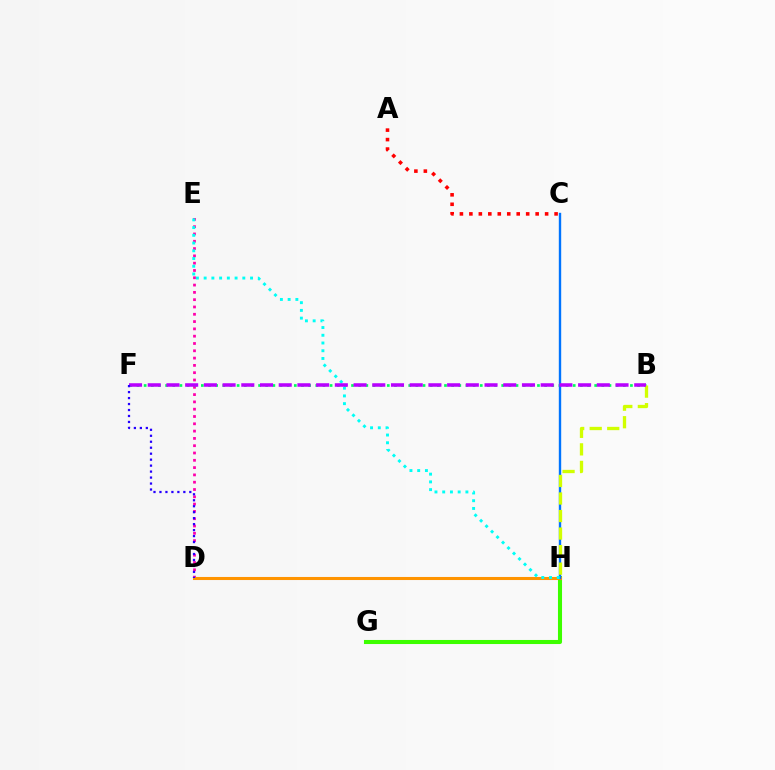{('D', 'E'): [{'color': '#ff00ac', 'line_style': 'dotted', 'thickness': 1.98}], ('G', 'H'): [{'color': '#3dff00', 'line_style': 'solid', 'thickness': 2.93}], ('B', 'F'): [{'color': '#00ff5c', 'line_style': 'dotted', 'thickness': 1.94}, {'color': '#b900ff', 'line_style': 'dashed', 'thickness': 2.54}], ('D', 'H'): [{'color': '#ff9400', 'line_style': 'solid', 'thickness': 2.21}], ('A', 'C'): [{'color': '#ff0000', 'line_style': 'dotted', 'thickness': 2.57}], ('C', 'H'): [{'color': '#0074ff', 'line_style': 'solid', 'thickness': 1.71}], ('E', 'H'): [{'color': '#00fff6', 'line_style': 'dotted', 'thickness': 2.1}], ('B', 'H'): [{'color': '#d1ff00', 'line_style': 'dashed', 'thickness': 2.38}], ('D', 'F'): [{'color': '#2500ff', 'line_style': 'dotted', 'thickness': 1.62}]}